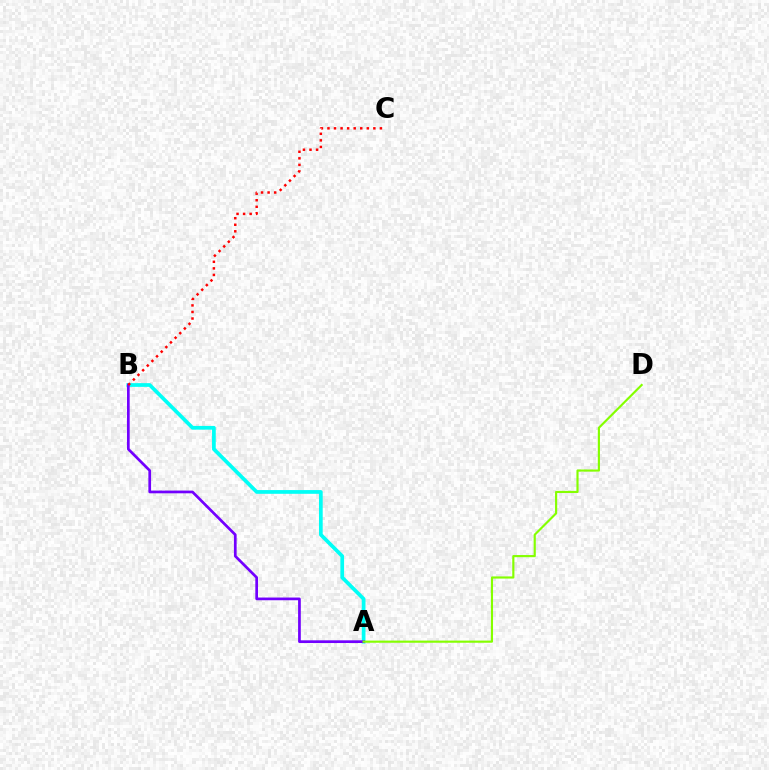{('A', 'B'): [{'color': '#00fff6', 'line_style': 'solid', 'thickness': 2.68}, {'color': '#7200ff', 'line_style': 'solid', 'thickness': 1.95}], ('B', 'C'): [{'color': '#ff0000', 'line_style': 'dotted', 'thickness': 1.78}], ('A', 'D'): [{'color': '#84ff00', 'line_style': 'solid', 'thickness': 1.55}]}